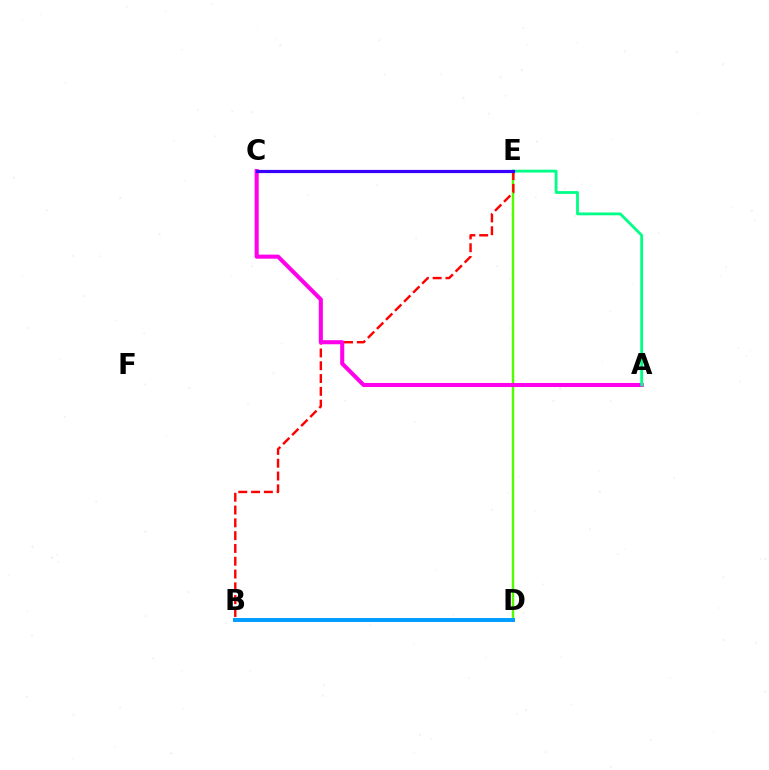{('D', 'E'): [{'color': '#4fff00', 'line_style': 'solid', 'thickness': 1.75}], ('B', 'E'): [{'color': '#ff0000', 'line_style': 'dashed', 'thickness': 1.74}], ('A', 'C'): [{'color': '#ff00ed', 'line_style': 'solid', 'thickness': 2.93}], ('B', 'D'): [{'color': '#009eff', 'line_style': 'solid', 'thickness': 2.85}], ('C', 'E'): [{'color': '#ffd500', 'line_style': 'dotted', 'thickness': 1.95}, {'color': '#3700ff', 'line_style': 'solid', 'thickness': 2.3}], ('A', 'E'): [{'color': '#00ff86', 'line_style': 'solid', 'thickness': 2.02}]}